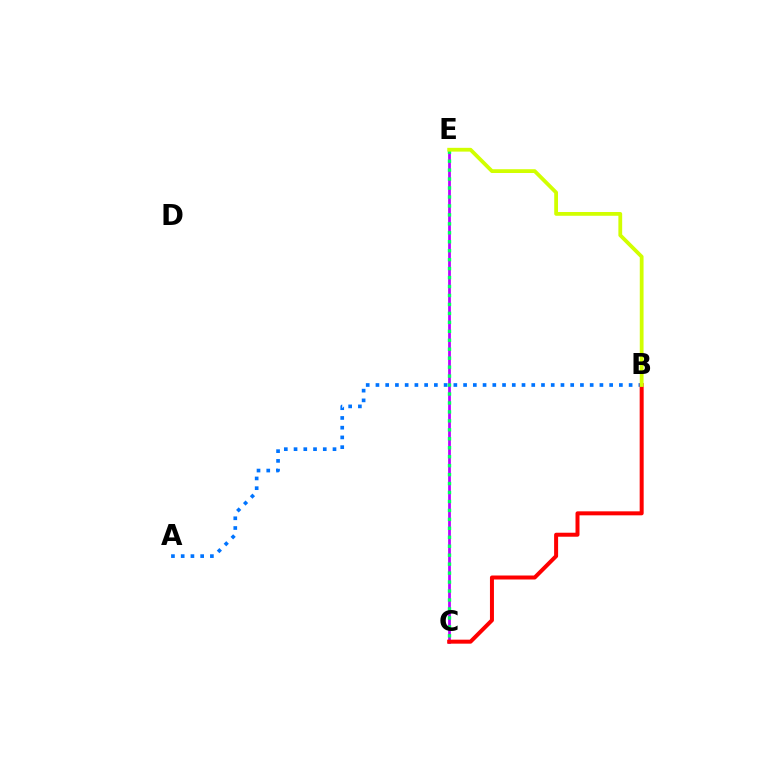{('A', 'B'): [{'color': '#0074ff', 'line_style': 'dotted', 'thickness': 2.65}], ('C', 'E'): [{'color': '#b900ff', 'line_style': 'solid', 'thickness': 1.98}, {'color': '#00ff5c', 'line_style': 'dotted', 'thickness': 2.43}], ('B', 'C'): [{'color': '#ff0000', 'line_style': 'solid', 'thickness': 2.87}], ('B', 'E'): [{'color': '#d1ff00', 'line_style': 'solid', 'thickness': 2.73}]}